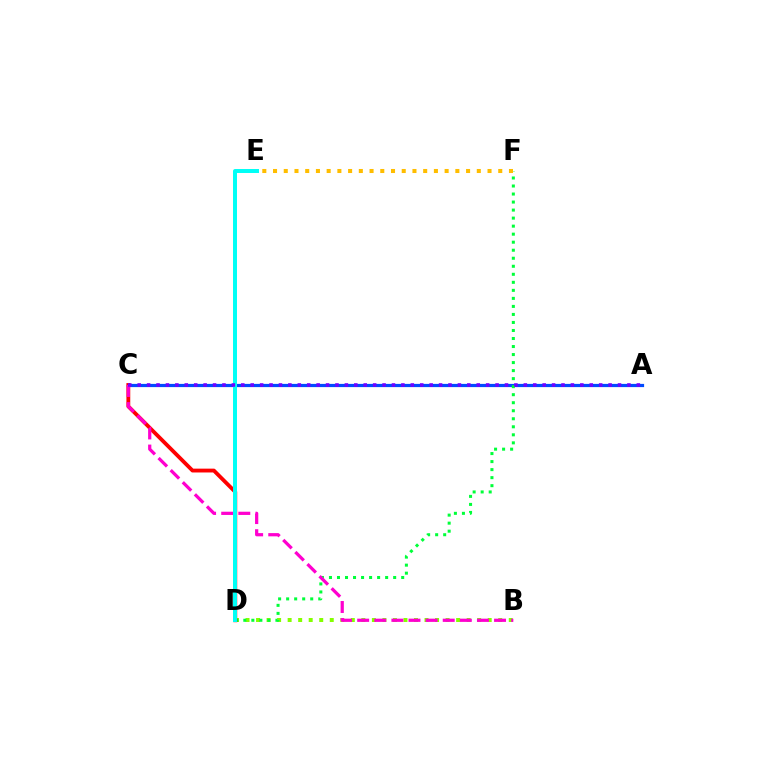{('B', 'D'): [{'color': '#84ff00', 'line_style': 'dotted', 'thickness': 2.86}], ('A', 'C'): [{'color': '#004bff', 'line_style': 'solid', 'thickness': 2.31}, {'color': '#7200ff', 'line_style': 'dotted', 'thickness': 2.56}], ('D', 'F'): [{'color': '#00ff39', 'line_style': 'dotted', 'thickness': 2.18}], ('C', 'D'): [{'color': '#ff0000', 'line_style': 'solid', 'thickness': 2.76}], ('B', 'C'): [{'color': '#ff00cf', 'line_style': 'dashed', 'thickness': 2.32}], ('D', 'E'): [{'color': '#00fff6', 'line_style': 'solid', 'thickness': 2.86}], ('E', 'F'): [{'color': '#ffbd00', 'line_style': 'dotted', 'thickness': 2.91}]}